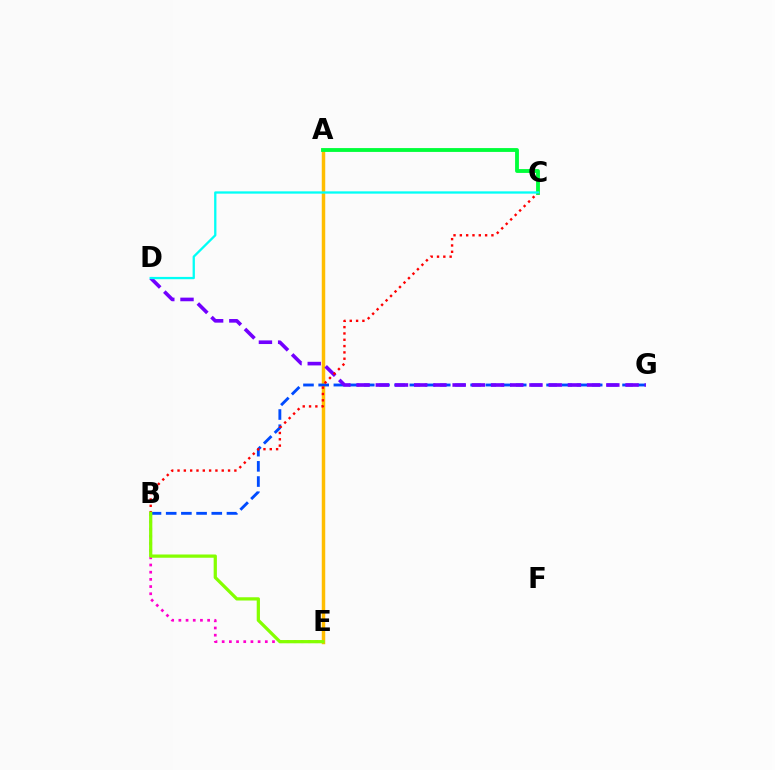{('A', 'E'): [{'color': '#ffbd00', 'line_style': 'solid', 'thickness': 2.49}], ('B', 'E'): [{'color': '#ff00cf', 'line_style': 'dotted', 'thickness': 1.95}, {'color': '#84ff00', 'line_style': 'solid', 'thickness': 2.34}], ('B', 'G'): [{'color': '#004bff', 'line_style': 'dashed', 'thickness': 2.06}], ('A', 'C'): [{'color': '#00ff39', 'line_style': 'solid', 'thickness': 2.76}], ('D', 'G'): [{'color': '#7200ff', 'line_style': 'dashed', 'thickness': 2.61}], ('B', 'C'): [{'color': '#ff0000', 'line_style': 'dotted', 'thickness': 1.72}], ('C', 'D'): [{'color': '#00fff6', 'line_style': 'solid', 'thickness': 1.65}]}